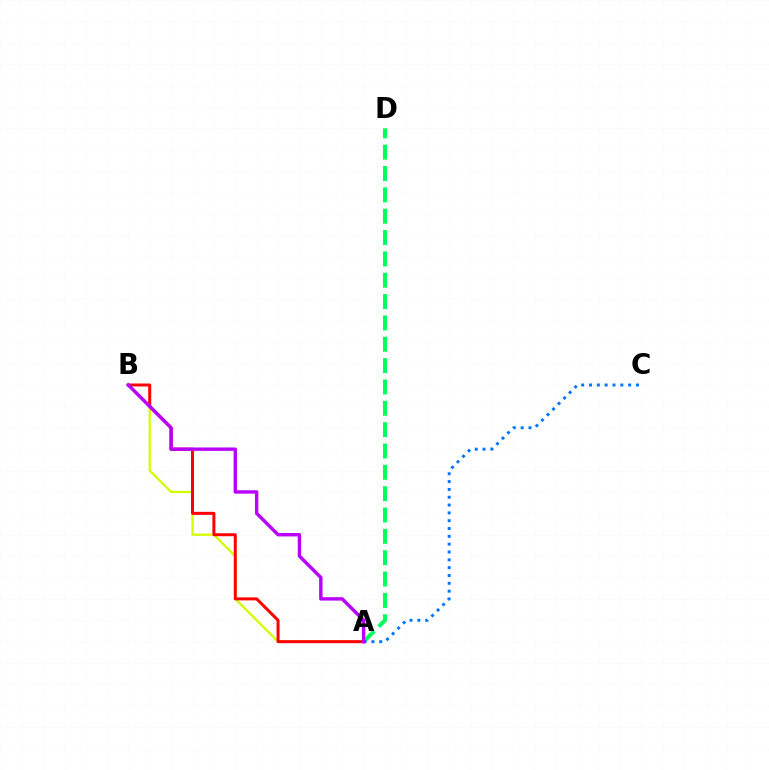{('A', 'D'): [{'color': '#00ff5c', 'line_style': 'dashed', 'thickness': 2.9}], ('A', 'B'): [{'color': '#d1ff00', 'line_style': 'solid', 'thickness': 1.66}, {'color': '#ff0000', 'line_style': 'solid', 'thickness': 2.16}, {'color': '#b900ff', 'line_style': 'solid', 'thickness': 2.45}], ('A', 'C'): [{'color': '#0074ff', 'line_style': 'dotted', 'thickness': 2.13}]}